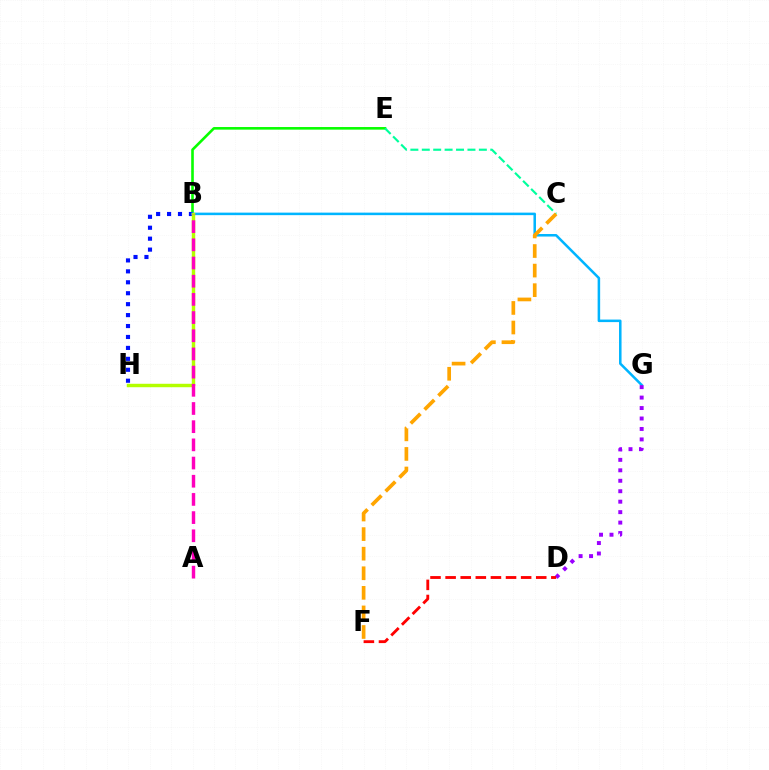{('B', 'E'): [{'color': '#08ff00', 'line_style': 'solid', 'thickness': 1.88}], ('B', 'H'): [{'color': '#0010ff', 'line_style': 'dotted', 'thickness': 2.97}, {'color': '#b3ff00', 'line_style': 'solid', 'thickness': 2.48}], ('C', 'E'): [{'color': '#00ff9d', 'line_style': 'dashed', 'thickness': 1.55}], ('B', 'G'): [{'color': '#00b5ff', 'line_style': 'solid', 'thickness': 1.82}], ('D', 'G'): [{'color': '#9b00ff', 'line_style': 'dotted', 'thickness': 2.84}], ('C', 'F'): [{'color': '#ffa500', 'line_style': 'dashed', 'thickness': 2.66}], ('D', 'F'): [{'color': '#ff0000', 'line_style': 'dashed', 'thickness': 2.05}], ('A', 'B'): [{'color': '#ff00bd', 'line_style': 'dashed', 'thickness': 2.47}]}